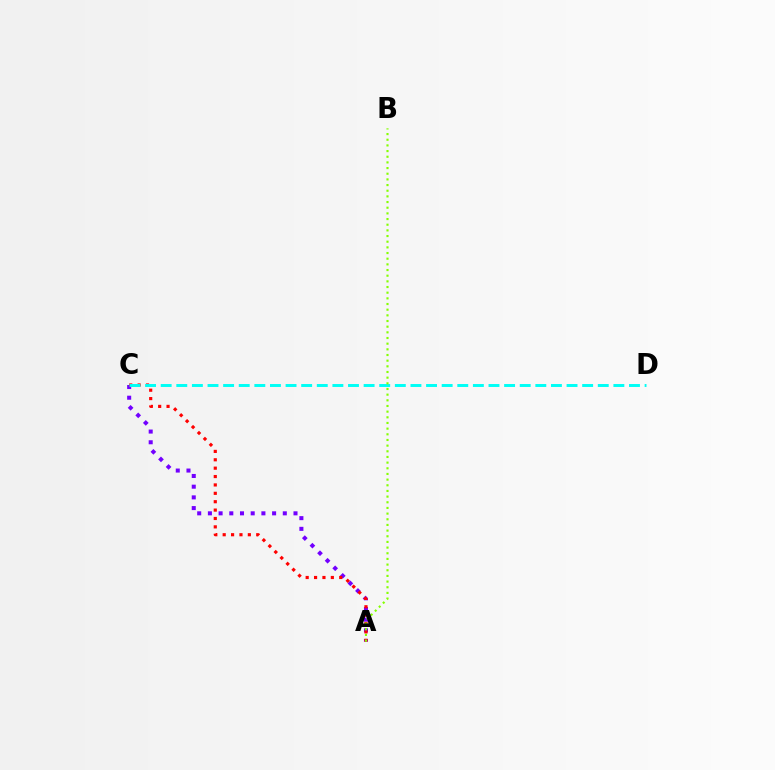{('A', 'C'): [{'color': '#7200ff', 'line_style': 'dotted', 'thickness': 2.91}, {'color': '#ff0000', 'line_style': 'dotted', 'thickness': 2.28}], ('C', 'D'): [{'color': '#00fff6', 'line_style': 'dashed', 'thickness': 2.12}], ('A', 'B'): [{'color': '#84ff00', 'line_style': 'dotted', 'thickness': 1.54}]}